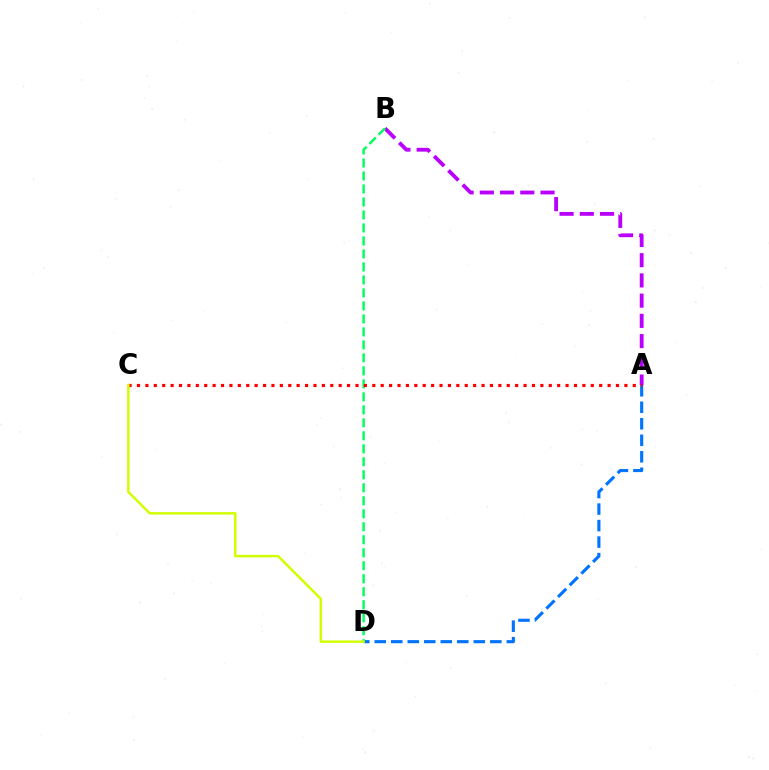{('A', 'D'): [{'color': '#0074ff', 'line_style': 'dashed', 'thickness': 2.24}], ('A', 'B'): [{'color': '#b900ff', 'line_style': 'dashed', 'thickness': 2.75}], ('B', 'D'): [{'color': '#00ff5c', 'line_style': 'dashed', 'thickness': 1.76}], ('A', 'C'): [{'color': '#ff0000', 'line_style': 'dotted', 'thickness': 2.28}], ('C', 'D'): [{'color': '#d1ff00', 'line_style': 'solid', 'thickness': 1.78}]}